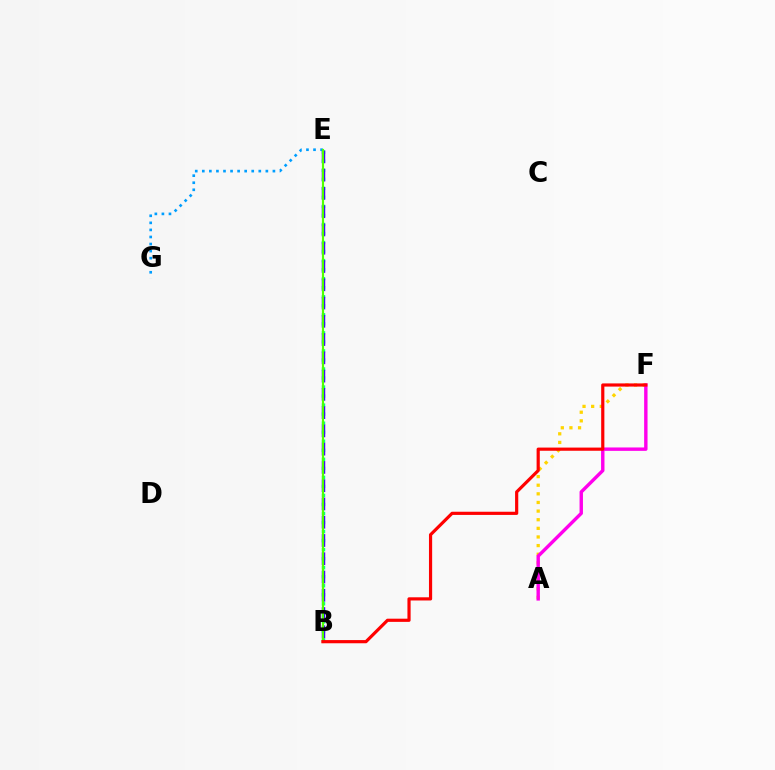{('E', 'G'): [{'color': '#009eff', 'line_style': 'dotted', 'thickness': 1.92}], ('B', 'E'): [{'color': '#00ff86', 'line_style': 'dotted', 'thickness': 2.45}, {'color': '#3700ff', 'line_style': 'dashed', 'thickness': 2.48}, {'color': '#4fff00', 'line_style': 'solid', 'thickness': 1.55}], ('A', 'F'): [{'color': '#ffd500', 'line_style': 'dotted', 'thickness': 2.34}, {'color': '#ff00ed', 'line_style': 'solid', 'thickness': 2.45}], ('B', 'F'): [{'color': '#ff0000', 'line_style': 'solid', 'thickness': 2.29}]}